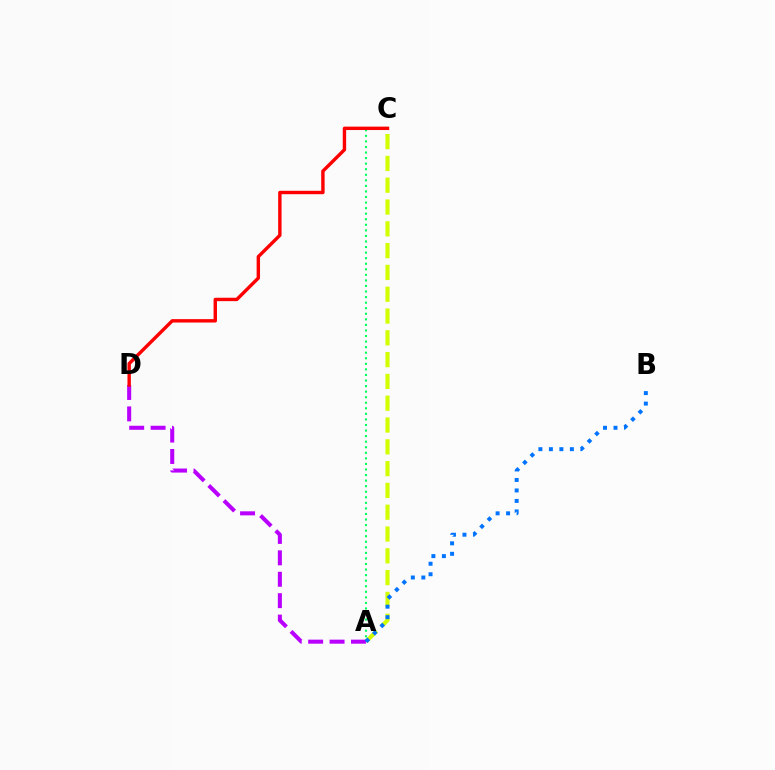{('A', 'C'): [{'color': '#00ff5c', 'line_style': 'dotted', 'thickness': 1.51}, {'color': '#d1ff00', 'line_style': 'dashed', 'thickness': 2.96}], ('A', 'D'): [{'color': '#b900ff', 'line_style': 'dashed', 'thickness': 2.91}], ('A', 'B'): [{'color': '#0074ff', 'line_style': 'dotted', 'thickness': 2.85}], ('C', 'D'): [{'color': '#ff0000', 'line_style': 'solid', 'thickness': 2.45}]}